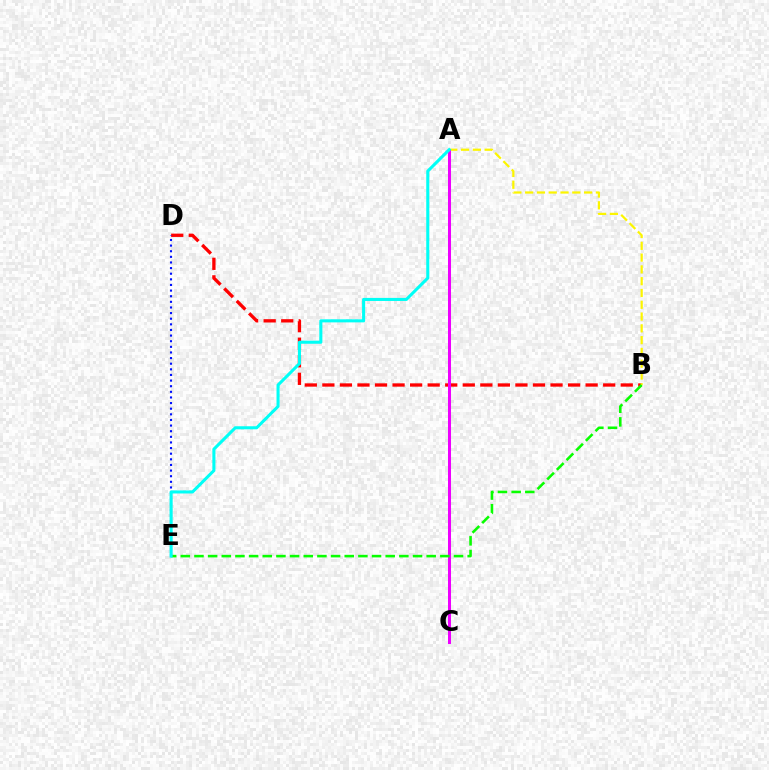{('B', 'D'): [{'color': '#ff0000', 'line_style': 'dashed', 'thickness': 2.38}], ('A', 'B'): [{'color': '#fcf500', 'line_style': 'dashed', 'thickness': 1.6}], ('A', 'C'): [{'color': '#ee00ff', 'line_style': 'solid', 'thickness': 2.17}], ('B', 'E'): [{'color': '#08ff00', 'line_style': 'dashed', 'thickness': 1.86}], ('D', 'E'): [{'color': '#0010ff', 'line_style': 'dotted', 'thickness': 1.53}], ('A', 'E'): [{'color': '#00fff6', 'line_style': 'solid', 'thickness': 2.21}]}